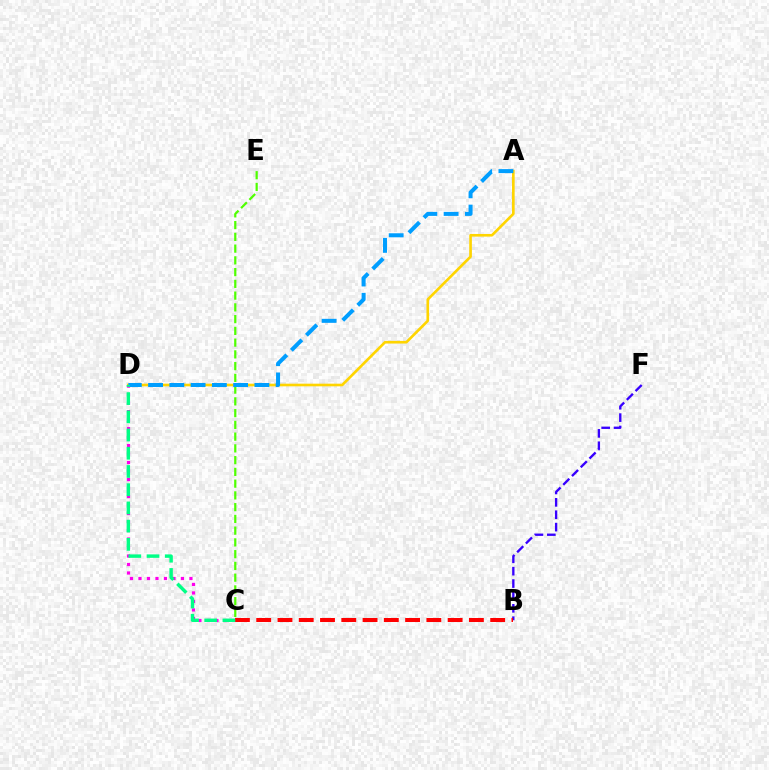{('A', 'D'): [{'color': '#ffd500', 'line_style': 'solid', 'thickness': 1.9}, {'color': '#009eff', 'line_style': 'dashed', 'thickness': 2.89}], ('C', 'D'): [{'color': '#ff00ed', 'line_style': 'dotted', 'thickness': 2.31}, {'color': '#00ff86', 'line_style': 'dashed', 'thickness': 2.48}], ('B', 'F'): [{'color': '#3700ff', 'line_style': 'dashed', 'thickness': 1.68}], ('B', 'C'): [{'color': '#ff0000', 'line_style': 'dashed', 'thickness': 2.89}], ('C', 'E'): [{'color': '#4fff00', 'line_style': 'dashed', 'thickness': 1.6}]}